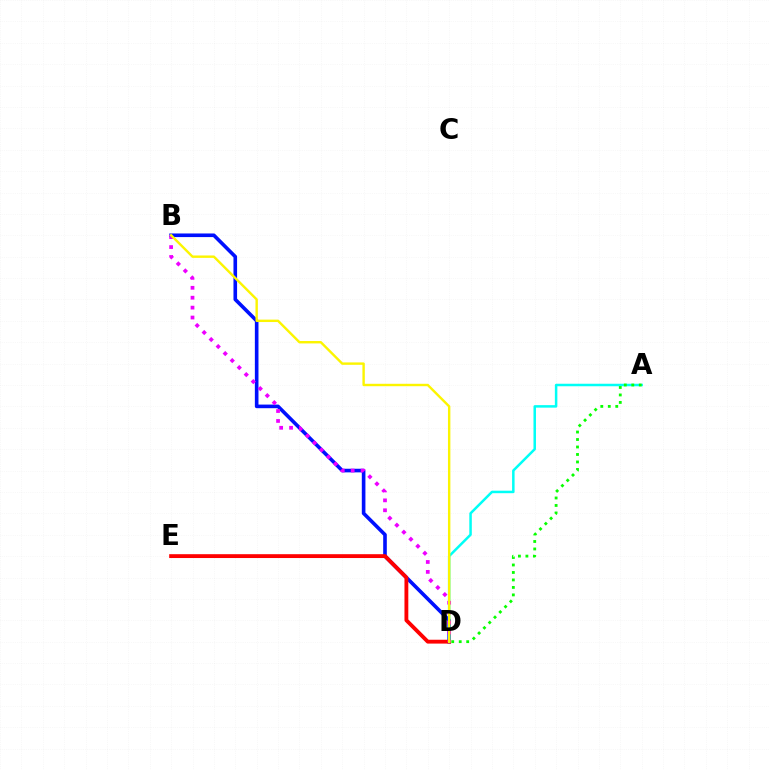{('B', 'D'): [{'color': '#0010ff', 'line_style': 'solid', 'thickness': 2.61}, {'color': '#ee00ff', 'line_style': 'dotted', 'thickness': 2.69}, {'color': '#fcf500', 'line_style': 'solid', 'thickness': 1.73}], ('D', 'E'): [{'color': '#ff0000', 'line_style': 'solid', 'thickness': 2.77}], ('A', 'D'): [{'color': '#00fff6', 'line_style': 'solid', 'thickness': 1.8}, {'color': '#08ff00', 'line_style': 'dotted', 'thickness': 2.03}]}